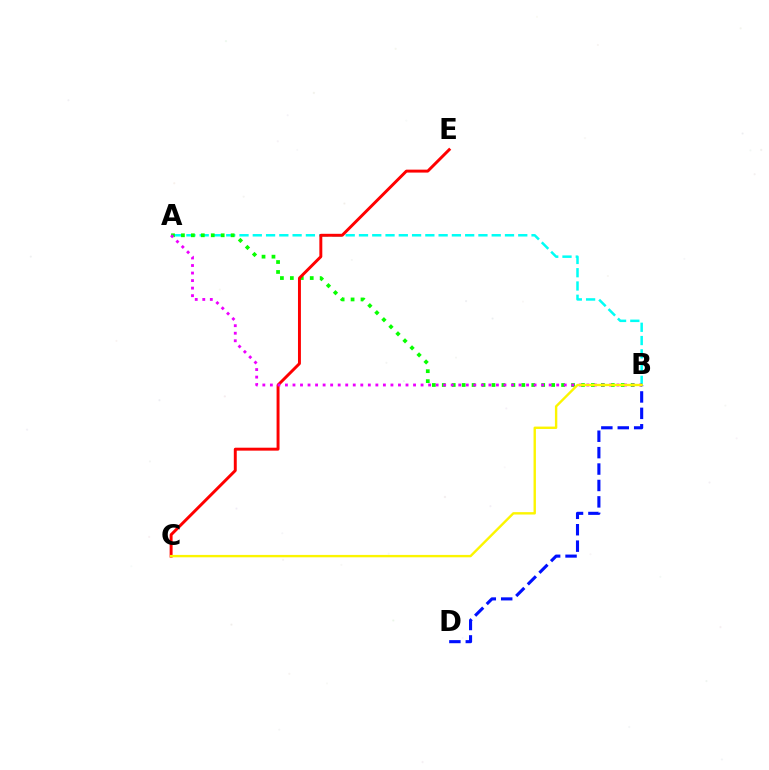{('A', 'B'): [{'color': '#00fff6', 'line_style': 'dashed', 'thickness': 1.8}, {'color': '#08ff00', 'line_style': 'dotted', 'thickness': 2.7}, {'color': '#ee00ff', 'line_style': 'dotted', 'thickness': 2.05}], ('B', 'D'): [{'color': '#0010ff', 'line_style': 'dashed', 'thickness': 2.23}], ('C', 'E'): [{'color': '#ff0000', 'line_style': 'solid', 'thickness': 2.12}], ('B', 'C'): [{'color': '#fcf500', 'line_style': 'solid', 'thickness': 1.72}]}